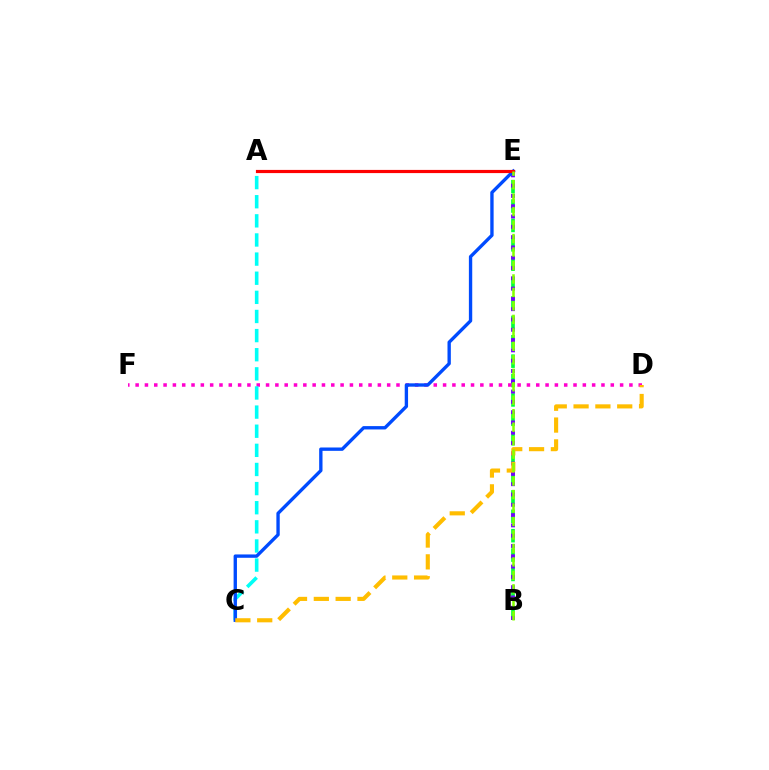{('B', 'E'): [{'color': '#00ff39', 'line_style': 'dashed', 'thickness': 2.63}, {'color': '#7200ff', 'line_style': 'dotted', 'thickness': 2.8}, {'color': '#84ff00', 'line_style': 'dashed', 'thickness': 1.83}], ('D', 'F'): [{'color': '#ff00cf', 'line_style': 'dotted', 'thickness': 2.53}], ('A', 'C'): [{'color': '#00fff6', 'line_style': 'dashed', 'thickness': 2.6}], ('C', 'E'): [{'color': '#004bff', 'line_style': 'solid', 'thickness': 2.41}], ('A', 'E'): [{'color': '#ff0000', 'line_style': 'solid', 'thickness': 2.29}], ('C', 'D'): [{'color': '#ffbd00', 'line_style': 'dashed', 'thickness': 2.96}]}